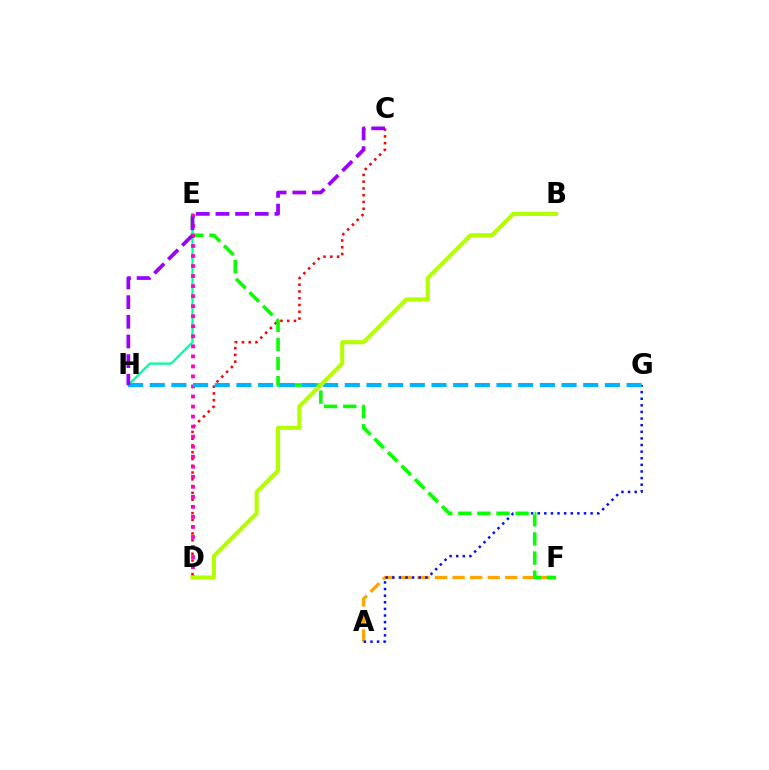{('C', 'D'): [{'color': '#ff0000', 'line_style': 'dotted', 'thickness': 1.84}], ('E', 'H'): [{'color': '#00ff9d', 'line_style': 'solid', 'thickness': 1.64}], ('A', 'F'): [{'color': '#ffa500', 'line_style': 'dashed', 'thickness': 2.39}], ('A', 'G'): [{'color': '#0010ff', 'line_style': 'dotted', 'thickness': 1.8}], ('E', 'F'): [{'color': '#08ff00', 'line_style': 'dashed', 'thickness': 2.59}], ('D', 'E'): [{'color': '#ff00bd', 'line_style': 'dotted', 'thickness': 2.73}], ('G', 'H'): [{'color': '#00b5ff', 'line_style': 'dashed', 'thickness': 2.94}], ('B', 'D'): [{'color': '#b3ff00', 'line_style': 'solid', 'thickness': 2.95}], ('C', 'H'): [{'color': '#9b00ff', 'line_style': 'dashed', 'thickness': 2.67}]}